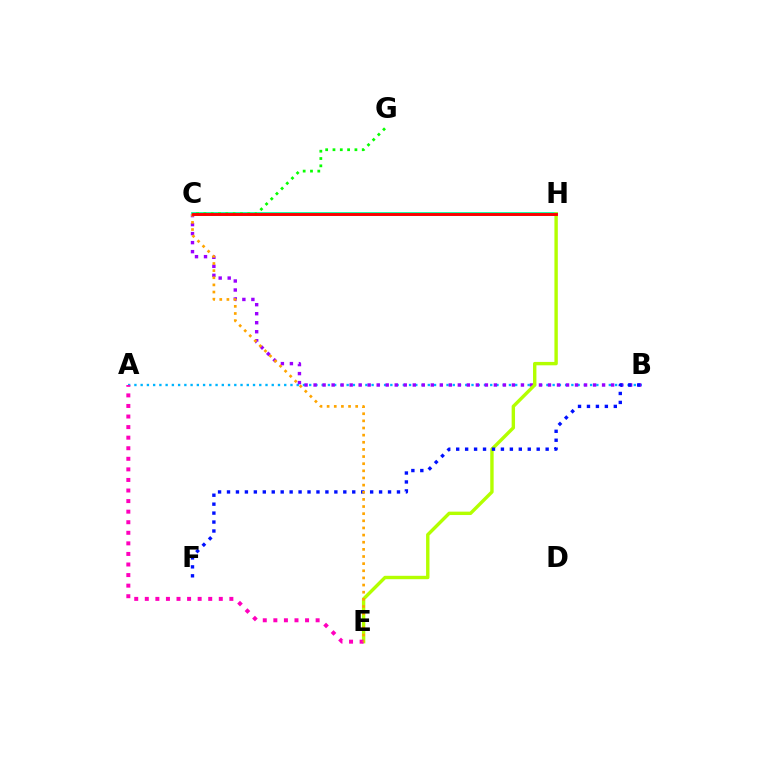{('A', 'B'): [{'color': '#00b5ff', 'line_style': 'dotted', 'thickness': 1.7}], ('C', 'H'): [{'color': '#00ff9d', 'line_style': 'solid', 'thickness': 2.71}, {'color': '#ff0000', 'line_style': 'solid', 'thickness': 2.1}], ('B', 'C'): [{'color': '#9b00ff', 'line_style': 'dotted', 'thickness': 2.45}], ('C', 'G'): [{'color': '#08ff00', 'line_style': 'dotted', 'thickness': 1.99}], ('E', 'H'): [{'color': '#b3ff00', 'line_style': 'solid', 'thickness': 2.45}], ('B', 'F'): [{'color': '#0010ff', 'line_style': 'dotted', 'thickness': 2.43}], ('A', 'E'): [{'color': '#ff00bd', 'line_style': 'dotted', 'thickness': 2.87}], ('C', 'E'): [{'color': '#ffa500', 'line_style': 'dotted', 'thickness': 1.94}]}